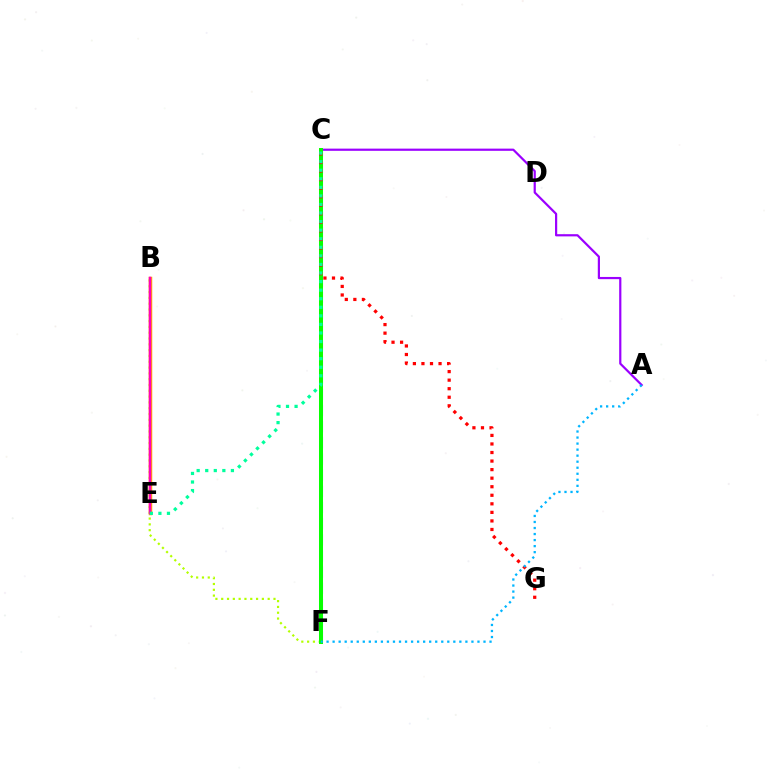{('B', 'E'): [{'color': '#ffa500', 'line_style': 'solid', 'thickness': 2.52}, {'color': '#ff00bd', 'line_style': 'solid', 'thickness': 1.8}], ('C', 'F'): [{'color': '#0010ff', 'line_style': 'dashed', 'thickness': 2.2}, {'color': '#08ff00', 'line_style': 'solid', 'thickness': 2.88}], ('A', 'C'): [{'color': '#9b00ff', 'line_style': 'solid', 'thickness': 1.59}], ('B', 'F'): [{'color': '#b3ff00', 'line_style': 'dotted', 'thickness': 1.58}], ('C', 'G'): [{'color': '#ff0000', 'line_style': 'dotted', 'thickness': 2.32}], ('C', 'E'): [{'color': '#00ff9d', 'line_style': 'dotted', 'thickness': 2.33}], ('A', 'F'): [{'color': '#00b5ff', 'line_style': 'dotted', 'thickness': 1.64}]}